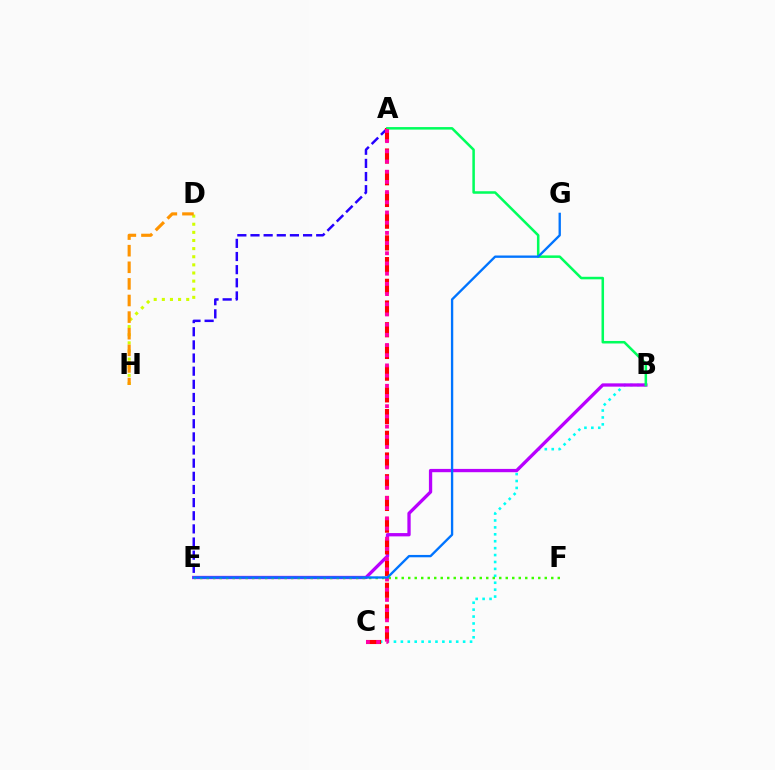{('B', 'C'): [{'color': '#00fff6', 'line_style': 'dotted', 'thickness': 1.88}], ('D', 'H'): [{'color': '#d1ff00', 'line_style': 'dotted', 'thickness': 2.21}, {'color': '#ff9400', 'line_style': 'dashed', 'thickness': 2.26}], ('A', 'E'): [{'color': '#2500ff', 'line_style': 'dashed', 'thickness': 1.79}], ('B', 'E'): [{'color': '#b900ff', 'line_style': 'solid', 'thickness': 2.38}], ('A', 'C'): [{'color': '#ff0000', 'line_style': 'dashed', 'thickness': 2.95}, {'color': '#ff00ac', 'line_style': 'dotted', 'thickness': 2.77}], ('A', 'B'): [{'color': '#00ff5c', 'line_style': 'solid', 'thickness': 1.82}], ('E', 'F'): [{'color': '#3dff00', 'line_style': 'dotted', 'thickness': 1.77}], ('E', 'G'): [{'color': '#0074ff', 'line_style': 'solid', 'thickness': 1.69}]}